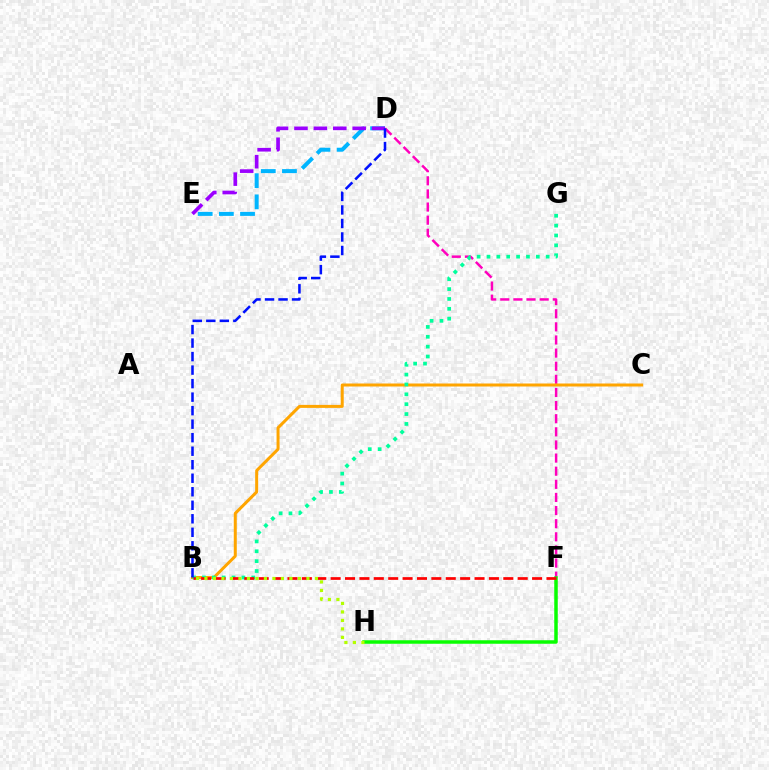{('D', 'F'): [{'color': '#ff00bd', 'line_style': 'dashed', 'thickness': 1.78}], ('F', 'H'): [{'color': '#08ff00', 'line_style': 'solid', 'thickness': 2.52}], ('B', 'C'): [{'color': '#ffa500', 'line_style': 'solid', 'thickness': 2.16}], ('B', 'G'): [{'color': '#00ff9d', 'line_style': 'dotted', 'thickness': 2.68}], ('B', 'F'): [{'color': '#ff0000', 'line_style': 'dashed', 'thickness': 1.95}], ('B', 'H'): [{'color': '#b3ff00', 'line_style': 'dotted', 'thickness': 2.31}], ('D', 'E'): [{'color': '#00b5ff', 'line_style': 'dashed', 'thickness': 2.88}, {'color': '#9b00ff', 'line_style': 'dashed', 'thickness': 2.64}], ('B', 'D'): [{'color': '#0010ff', 'line_style': 'dashed', 'thickness': 1.84}]}